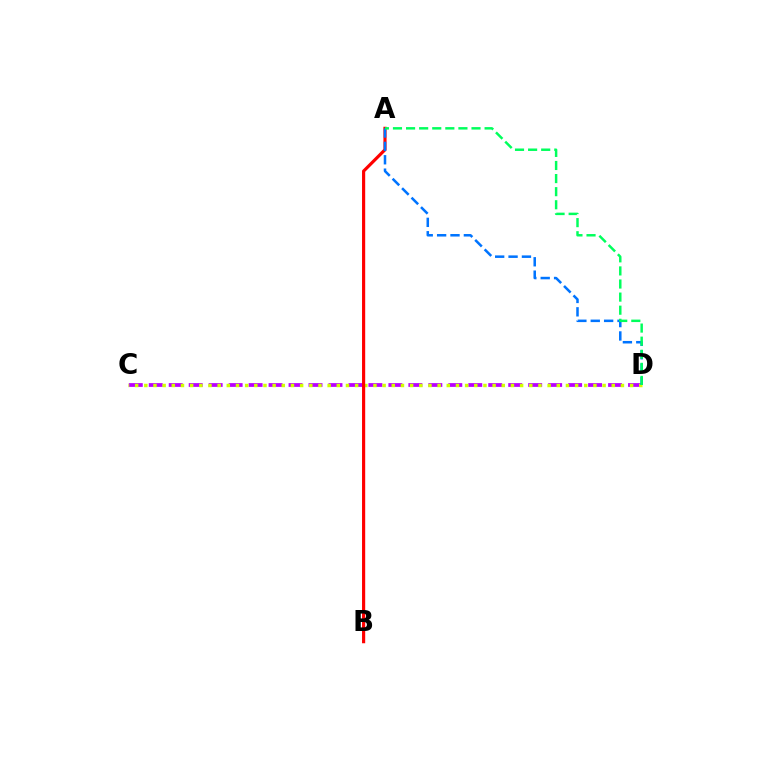{('C', 'D'): [{'color': '#b900ff', 'line_style': 'dashed', 'thickness': 2.71}, {'color': '#d1ff00', 'line_style': 'dotted', 'thickness': 2.49}], ('A', 'B'): [{'color': '#ff0000', 'line_style': 'solid', 'thickness': 2.28}], ('A', 'D'): [{'color': '#0074ff', 'line_style': 'dashed', 'thickness': 1.82}, {'color': '#00ff5c', 'line_style': 'dashed', 'thickness': 1.78}]}